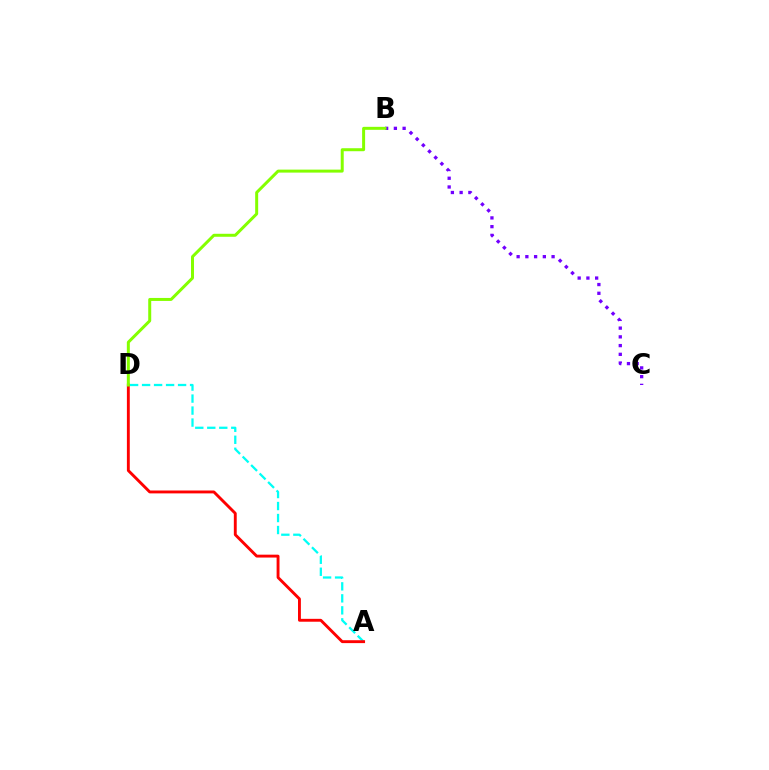{('B', 'C'): [{'color': '#7200ff', 'line_style': 'dotted', 'thickness': 2.37}], ('A', 'D'): [{'color': '#00fff6', 'line_style': 'dashed', 'thickness': 1.63}, {'color': '#ff0000', 'line_style': 'solid', 'thickness': 2.08}], ('B', 'D'): [{'color': '#84ff00', 'line_style': 'solid', 'thickness': 2.15}]}